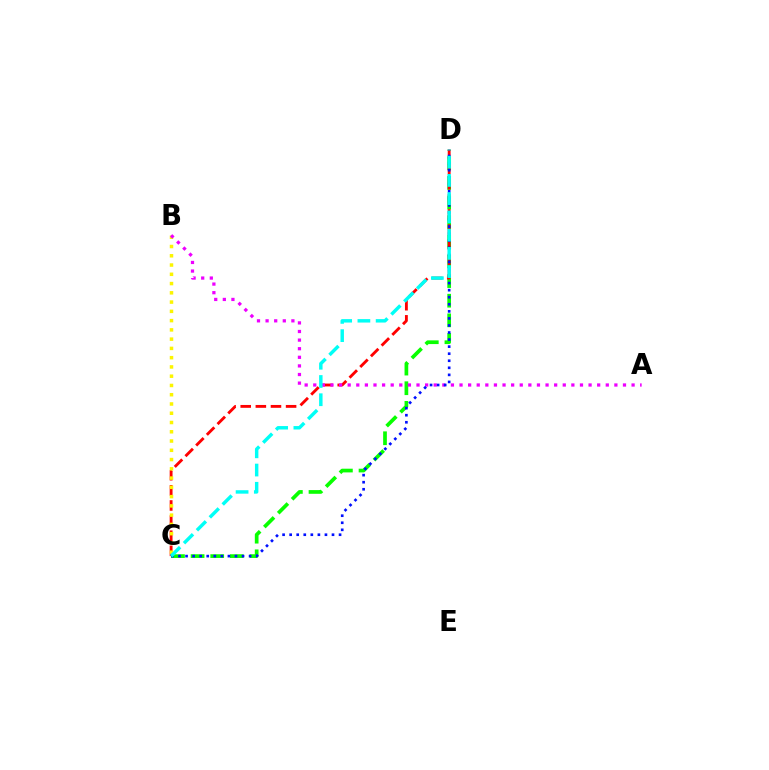{('C', 'D'): [{'color': '#08ff00', 'line_style': 'dashed', 'thickness': 2.67}, {'color': '#ff0000', 'line_style': 'dashed', 'thickness': 2.05}, {'color': '#0010ff', 'line_style': 'dotted', 'thickness': 1.92}, {'color': '#00fff6', 'line_style': 'dashed', 'thickness': 2.48}], ('B', 'C'): [{'color': '#fcf500', 'line_style': 'dotted', 'thickness': 2.52}], ('A', 'B'): [{'color': '#ee00ff', 'line_style': 'dotted', 'thickness': 2.34}]}